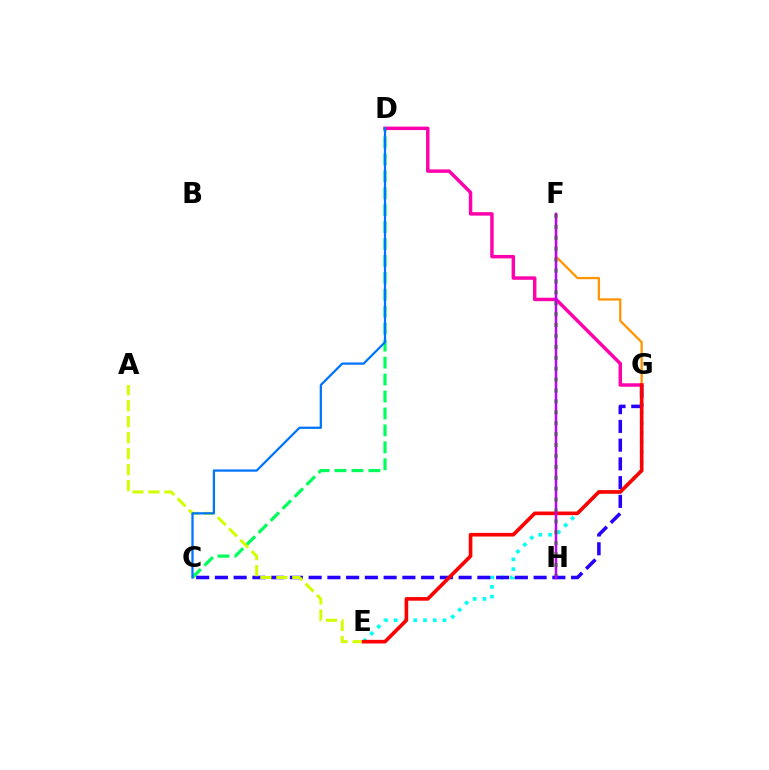{('C', 'D'): [{'color': '#00ff5c', 'line_style': 'dashed', 'thickness': 2.3}, {'color': '#0074ff', 'line_style': 'solid', 'thickness': 1.63}], ('E', 'G'): [{'color': '#00fff6', 'line_style': 'dotted', 'thickness': 2.65}, {'color': '#ff0000', 'line_style': 'solid', 'thickness': 2.61}], ('F', 'H'): [{'color': '#3dff00', 'line_style': 'dotted', 'thickness': 2.96}, {'color': '#b900ff', 'line_style': 'solid', 'thickness': 1.78}], ('D', 'G'): [{'color': '#ff00ac', 'line_style': 'solid', 'thickness': 2.49}], ('C', 'G'): [{'color': '#2500ff', 'line_style': 'dashed', 'thickness': 2.55}], ('F', 'G'): [{'color': '#ff9400', 'line_style': 'solid', 'thickness': 1.64}], ('A', 'E'): [{'color': '#d1ff00', 'line_style': 'dashed', 'thickness': 2.17}]}